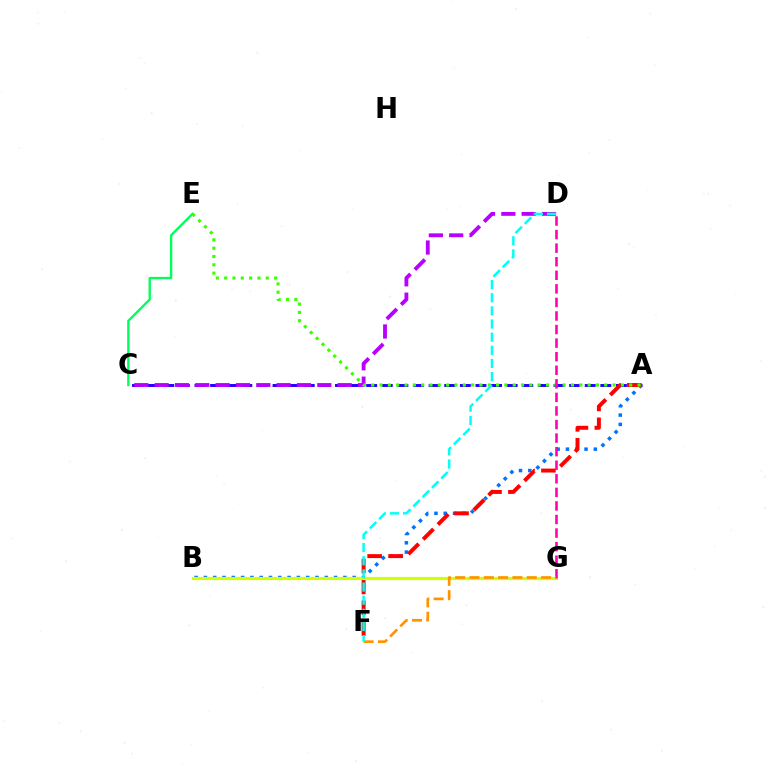{('A', 'C'): [{'color': '#2500ff', 'line_style': 'dashed', 'thickness': 2.12}], ('A', 'B'): [{'color': '#0074ff', 'line_style': 'dotted', 'thickness': 2.53}], ('A', 'F'): [{'color': '#ff0000', 'line_style': 'dashed', 'thickness': 2.84}], ('C', 'D'): [{'color': '#b900ff', 'line_style': 'dashed', 'thickness': 2.76}], ('B', 'G'): [{'color': '#d1ff00', 'line_style': 'solid', 'thickness': 2.29}], ('C', 'E'): [{'color': '#00ff5c', 'line_style': 'solid', 'thickness': 1.7}], ('A', 'E'): [{'color': '#3dff00', 'line_style': 'dotted', 'thickness': 2.26}], ('D', 'G'): [{'color': '#ff00ac', 'line_style': 'dashed', 'thickness': 1.84}], ('F', 'G'): [{'color': '#ff9400', 'line_style': 'dashed', 'thickness': 1.95}], ('D', 'F'): [{'color': '#00fff6', 'line_style': 'dashed', 'thickness': 1.79}]}